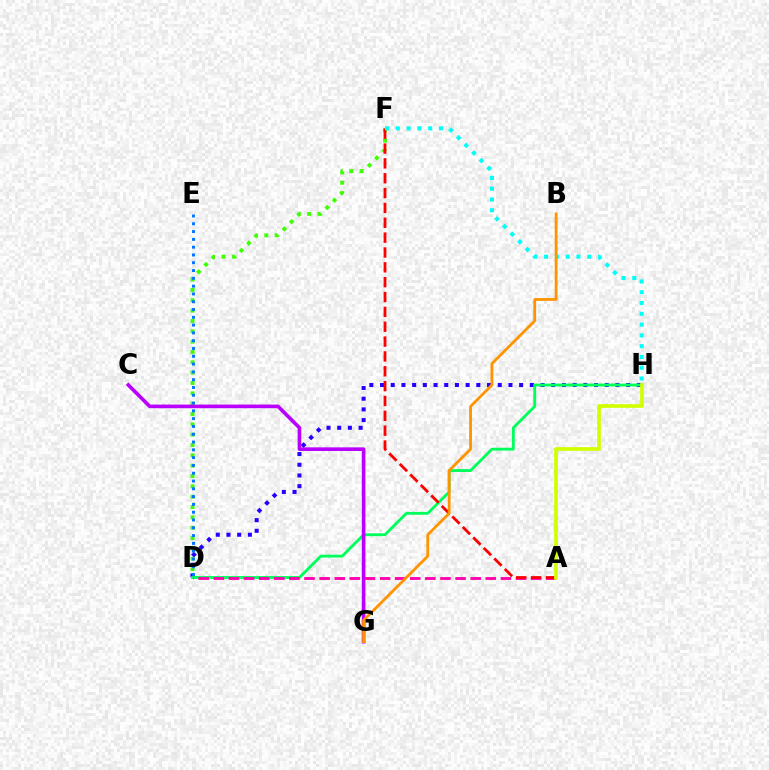{('D', 'H'): [{'color': '#2500ff', 'line_style': 'dotted', 'thickness': 2.91}, {'color': '#00ff5c', 'line_style': 'solid', 'thickness': 2.05}], ('D', 'F'): [{'color': '#3dff00', 'line_style': 'dotted', 'thickness': 2.81}], ('D', 'E'): [{'color': '#0074ff', 'line_style': 'dotted', 'thickness': 2.12}], ('C', 'G'): [{'color': '#b900ff', 'line_style': 'solid', 'thickness': 2.62}], ('A', 'D'): [{'color': '#ff00ac', 'line_style': 'dashed', 'thickness': 2.05}], ('A', 'F'): [{'color': '#ff0000', 'line_style': 'dashed', 'thickness': 2.02}], ('F', 'H'): [{'color': '#00fff6', 'line_style': 'dotted', 'thickness': 2.93}], ('A', 'H'): [{'color': '#d1ff00', 'line_style': 'solid', 'thickness': 2.65}], ('B', 'G'): [{'color': '#ff9400', 'line_style': 'solid', 'thickness': 2.01}]}